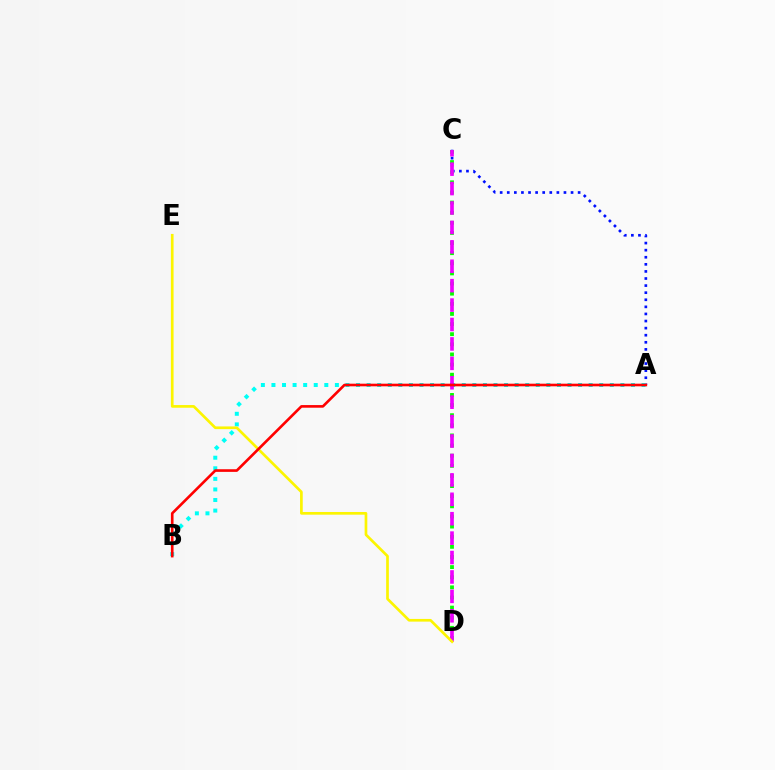{('A', 'C'): [{'color': '#0010ff', 'line_style': 'dotted', 'thickness': 1.93}], ('A', 'B'): [{'color': '#00fff6', 'line_style': 'dotted', 'thickness': 2.87}, {'color': '#ff0000', 'line_style': 'solid', 'thickness': 1.89}], ('C', 'D'): [{'color': '#08ff00', 'line_style': 'dotted', 'thickness': 2.75}, {'color': '#ee00ff', 'line_style': 'dashed', 'thickness': 2.64}], ('D', 'E'): [{'color': '#fcf500', 'line_style': 'solid', 'thickness': 1.93}]}